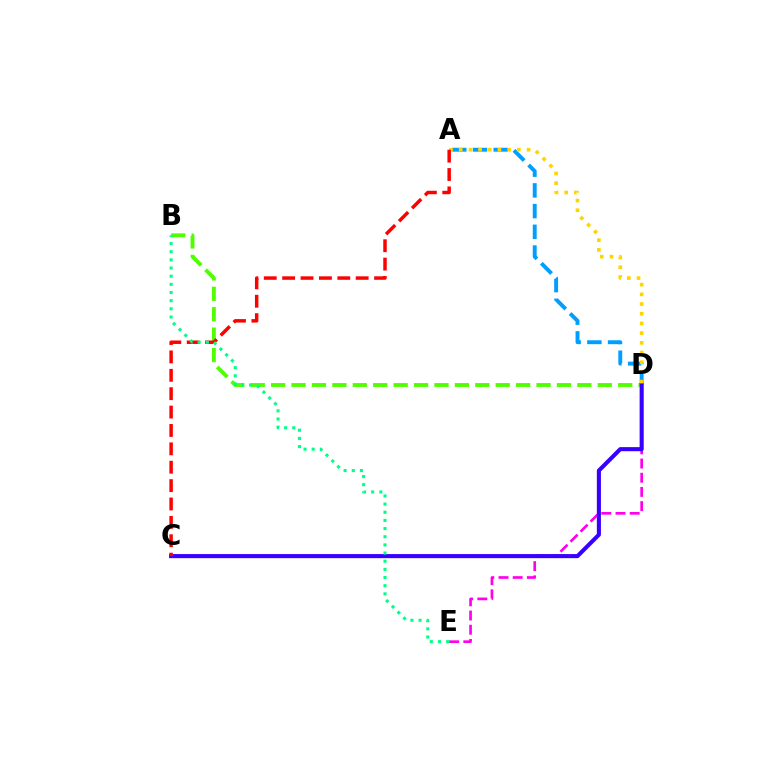{('A', 'D'): [{'color': '#009eff', 'line_style': 'dashed', 'thickness': 2.81}, {'color': '#ffd500', 'line_style': 'dotted', 'thickness': 2.63}], ('B', 'D'): [{'color': '#4fff00', 'line_style': 'dashed', 'thickness': 2.77}], ('D', 'E'): [{'color': '#ff00ed', 'line_style': 'dashed', 'thickness': 1.93}], ('C', 'D'): [{'color': '#3700ff', 'line_style': 'solid', 'thickness': 2.94}], ('A', 'C'): [{'color': '#ff0000', 'line_style': 'dashed', 'thickness': 2.5}], ('B', 'E'): [{'color': '#00ff86', 'line_style': 'dotted', 'thickness': 2.22}]}